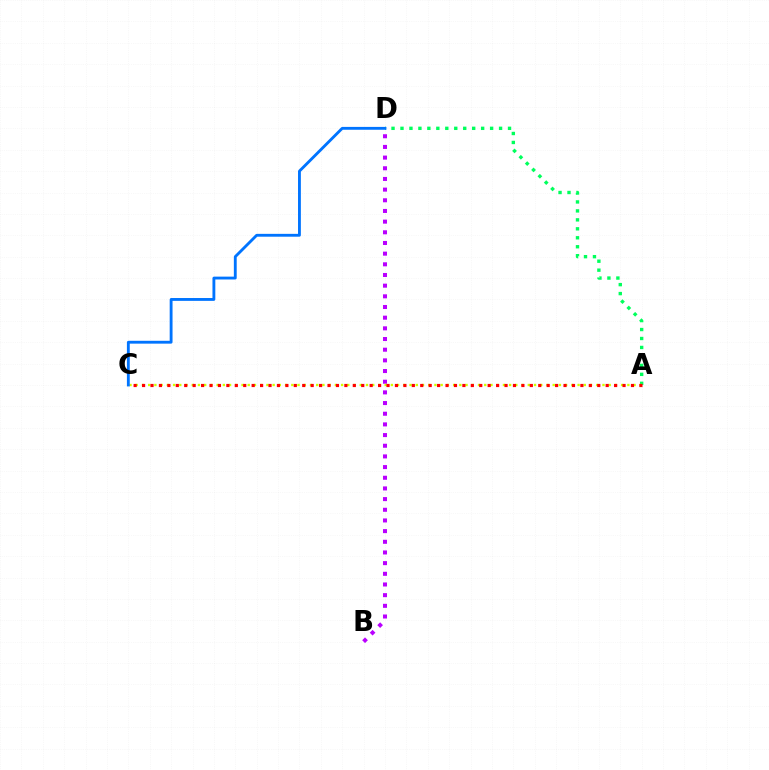{('A', 'D'): [{'color': '#00ff5c', 'line_style': 'dotted', 'thickness': 2.43}], ('B', 'D'): [{'color': '#b900ff', 'line_style': 'dotted', 'thickness': 2.9}], ('A', 'C'): [{'color': '#d1ff00', 'line_style': 'dotted', 'thickness': 1.69}, {'color': '#ff0000', 'line_style': 'dotted', 'thickness': 2.29}], ('C', 'D'): [{'color': '#0074ff', 'line_style': 'solid', 'thickness': 2.05}]}